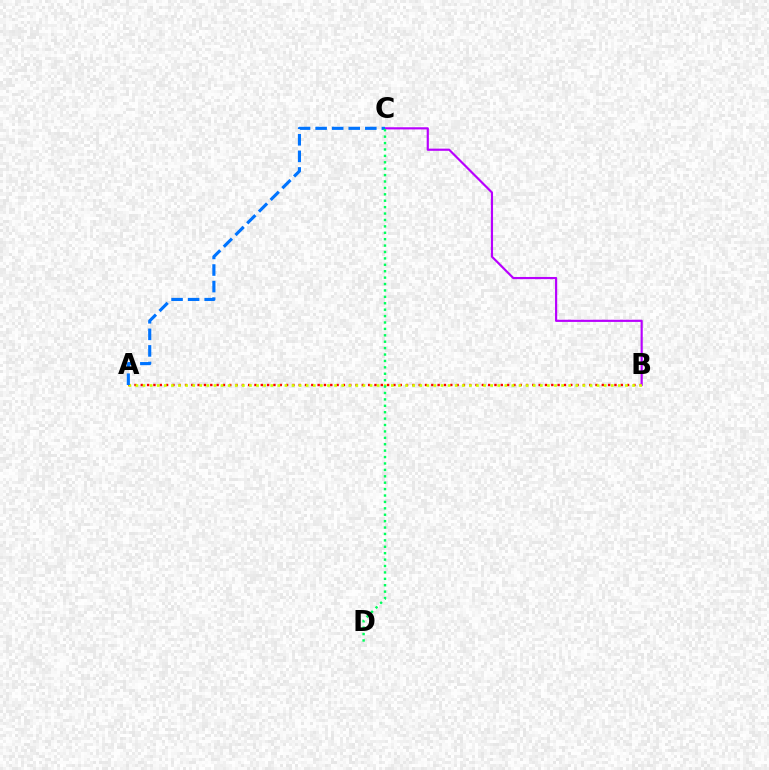{('A', 'B'): [{'color': '#ff0000', 'line_style': 'dotted', 'thickness': 1.72}, {'color': '#d1ff00', 'line_style': 'dotted', 'thickness': 1.93}], ('B', 'C'): [{'color': '#b900ff', 'line_style': 'solid', 'thickness': 1.56}], ('A', 'C'): [{'color': '#0074ff', 'line_style': 'dashed', 'thickness': 2.25}], ('C', 'D'): [{'color': '#00ff5c', 'line_style': 'dotted', 'thickness': 1.74}]}